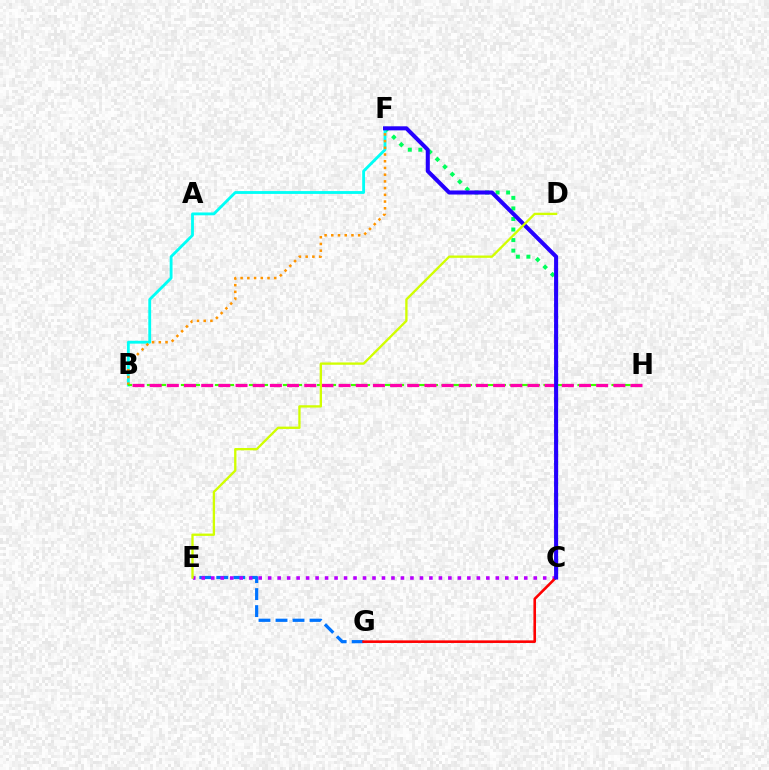{('E', 'G'): [{'color': '#0074ff', 'line_style': 'dashed', 'thickness': 2.31}], ('C', 'F'): [{'color': '#00ff5c', 'line_style': 'dotted', 'thickness': 2.87}, {'color': '#2500ff', 'line_style': 'solid', 'thickness': 2.92}], ('B', 'F'): [{'color': '#00fff6', 'line_style': 'solid', 'thickness': 2.04}, {'color': '#ff9400', 'line_style': 'dotted', 'thickness': 1.83}], ('C', 'E'): [{'color': '#b900ff', 'line_style': 'dotted', 'thickness': 2.58}], ('B', 'H'): [{'color': '#3dff00', 'line_style': 'dashed', 'thickness': 1.54}, {'color': '#ff00ac', 'line_style': 'dashed', 'thickness': 2.33}], ('C', 'G'): [{'color': '#ff0000', 'line_style': 'solid', 'thickness': 1.87}], ('D', 'E'): [{'color': '#d1ff00', 'line_style': 'solid', 'thickness': 1.67}]}